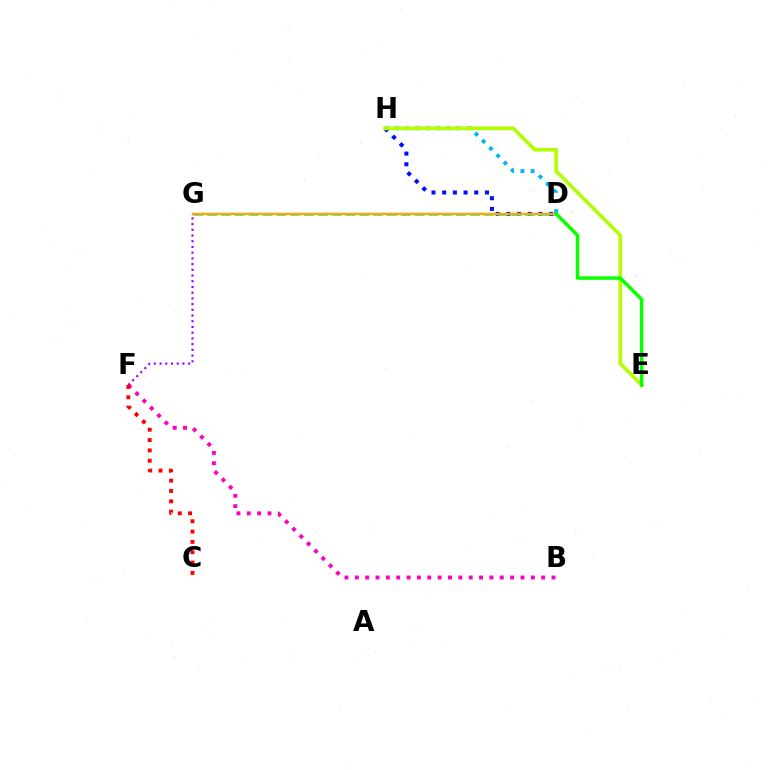{('D', 'H'): [{'color': '#00b5ff', 'line_style': 'dotted', 'thickness': 2.77}, {'color': '#0010ff', 'line_style': 'dotted', 'thickness': 2.91}], ('B', 'F'): [{'color': '#ff00bd', 'line_style': 'dotted', 'thickness': 2.81}], ('E', 'H'): [{'color': '#b3ff00', 'line_style': 'solid', 'thickness': 2.62}], ('F', 'G'): [{'color': '#9b00ff', 'line_style': 'dotted', 'thickness': 1.55}], ('D', 'G'): [{'color': '#00ff9d', 'line_style': 'dashed', 'thickness': 1.88}, {'color': '#ffa500', 'line_style': 'solid', 'thickness': 1.76}], ('C', 'F'): [{'color': '#ff0000', 'line_style': 'dotted', 'thickness': 2.81}], ('D', 'E'): [{'color': '#08ff00', 'line_style': 'solid', 'thickness': 2.5}]}